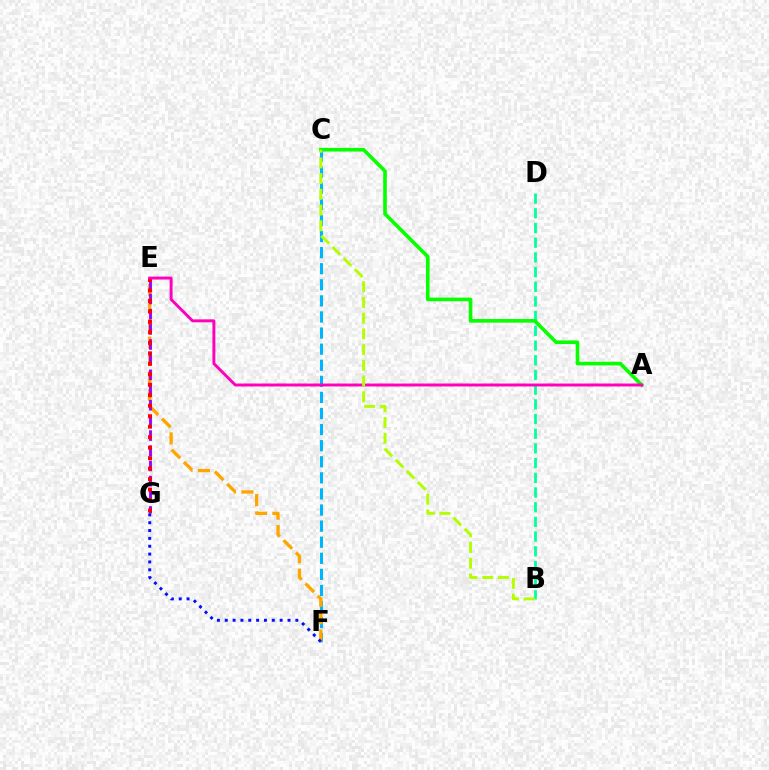{('B', 'D'): [{'color': '#00ff9d', 'line_style': 'dashed', 'thickness': 2.0}], ('C', 'F'): [{'color': '#00b5ff', 'line_style': 'dashed', 'thickness': 2.19}], ('E', 'F'): [{'color': '#ffa500', 'line_style': 'dashed', 'thickness': 2.37}], ('E', 'G'): [{'color': '#9b00ff', 'line_style': 'dashed', 'thickness': 2.06}, {'color': '#ff0000', 'line_style': 'dotted', 'thickness': 2.85}], ('F', 'G'): [{'color': '#0010ff', 'line_style': 'dotted', 'thickness': 2.13}], ('A', 'C'): [{'color': '#08ff00', 'line_style': 'solid', 'thickness': 2.6}], ('A', 'E'): [{'color': '#ff00bd', 'line_style': 'solid', 'thickness': 2.12}], ('B', 'C'): [{'color': '#b3ff00', 'line_style': 'dashed', 'thickness': 2.14}]}